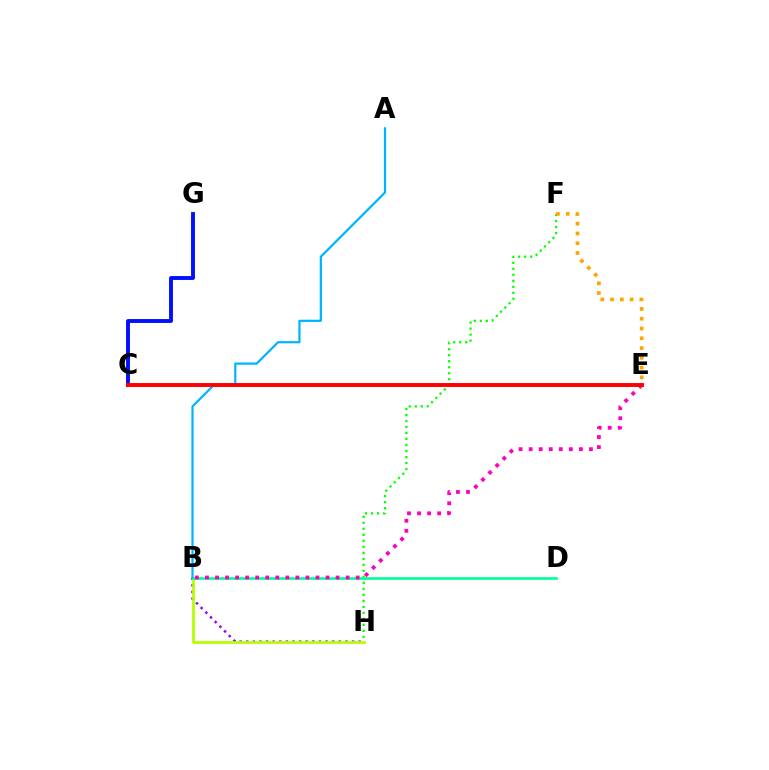{('B', 'H'): [{'color': '#9b00ff', 'line_style': 'dotted', 'thickness': 1.8}, {'color': '#b3ff00', 'line_style': 'solid', 'thickness': 1.98}], ('F', 'H'): [{'color': '#08ff00', 'line_style': 'dotted', 'thickness': 1.63}], ('B', 'D'): [{'color': '#00ff9d', 'line_style': 'solid', 'thickness': 1.93}], ('C', 'G'): [{'color': '#0010ff', 'line_style': 'solid', 'thickness': 2.8}], ('E', 'F'): [{'color': '#ffa500', 'line_style': 'dotted', 'thickness': 2.66}], ('B', 'E'): [{'color': '#ff00bd', 'line_style': 'dotted', 'thickness': 2.73}], ('A', 'B'): [{'color': '#00b5ff', 'line_style': 'solid', 'thickness': 1.6}], ('C', 'E'): [{'color': '#ff0000', 'line_style': 'solid', 'thickness': 2.81}]}